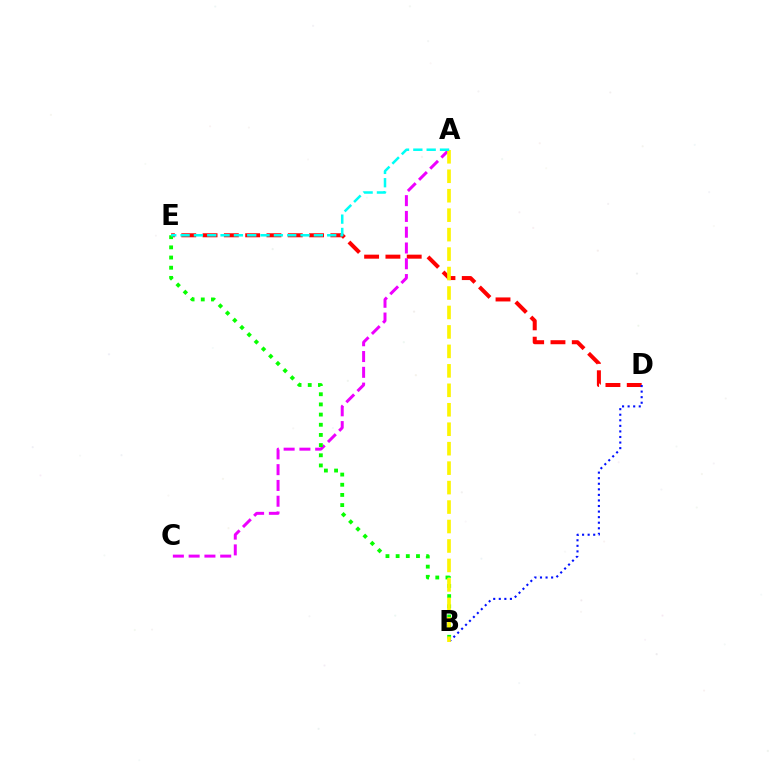{('D', 'E'): [{'color': '#ff0000', 'line_style': 'dashed', 'thickness': 2.89}], ('A', 'C'): [{'color': '#ee00ff', 'line_style': 'dashed', 'thickness': 2.14}], ('B', 'D'): [{'color': '#0010ff', 'line_style': 'dotted', 'thickness': 1.51}], ('B', 'E'): [{'color': '#08ff00', 'line_style': 'dotted', 'thickness': 2.76}], ('A', 'B'): [{'color': '#fcf500', 'line_style': 'dashed', 'thickness': 2.64}], ('A', 'E'): [{'color': '#00fff6', 'line_style': 'dashed', 'thickness': 1.81}]}